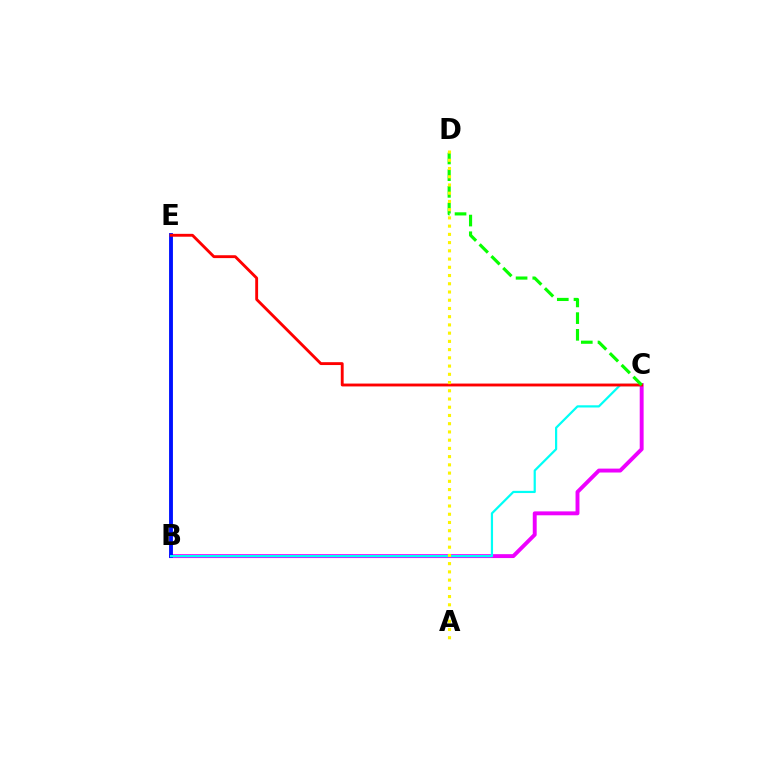{('B', 'C'): [{'color': '#ee00ff', 'line_style': 'solid', 'thickness': 2.82}, {'color': '#00fff6', 'line_style': 'solid', 'thickness': 1.59}], ('B', 'E'): [{'color': '#0010ff', 'line_style': 'solid', 'thickness': 2.78}], ('C', 'E'): [{'color': '#ff0000', 'line_style': 'solid', 'thickness': 2.07}], ('C', 'D'): [{'color': '#08ff00', 'line_style': 'dashed', 'thickness': 2.27}], ('A', 'D'): [{'color': '#fcf500', 'line_style': 'dotted', 'thickness': 2.24}]}